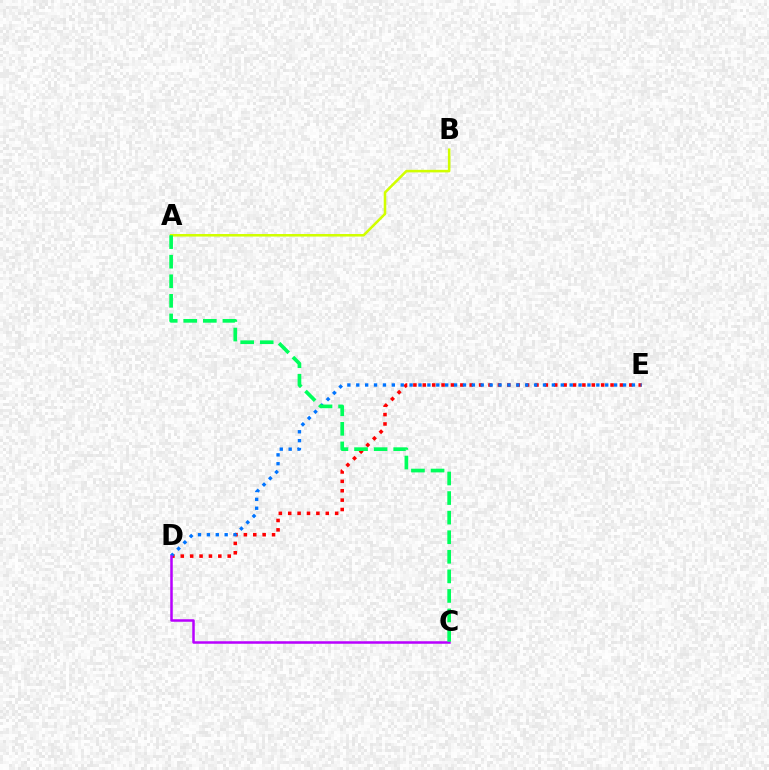{('D', 'E'): [{'color': '#ff0000', 'line_style': 'dotted', 'thickness': 2.55}, {'color': '#0074ff', 'line_style': 'dotted', 'thickness': 2.42}], ('A', 'B'): [{'color': '#d1ff00', 'line_style': 'solid', 'thickness': 1.84}], ('C', 'D'): [{'color': '#b900ff', 'line_style': 'solid', 'thickness': 1.81}], ('A', 'C'): [{'color': '#00ff5c', 'line_style': 'dashed', 'thickness': 2.66}]}